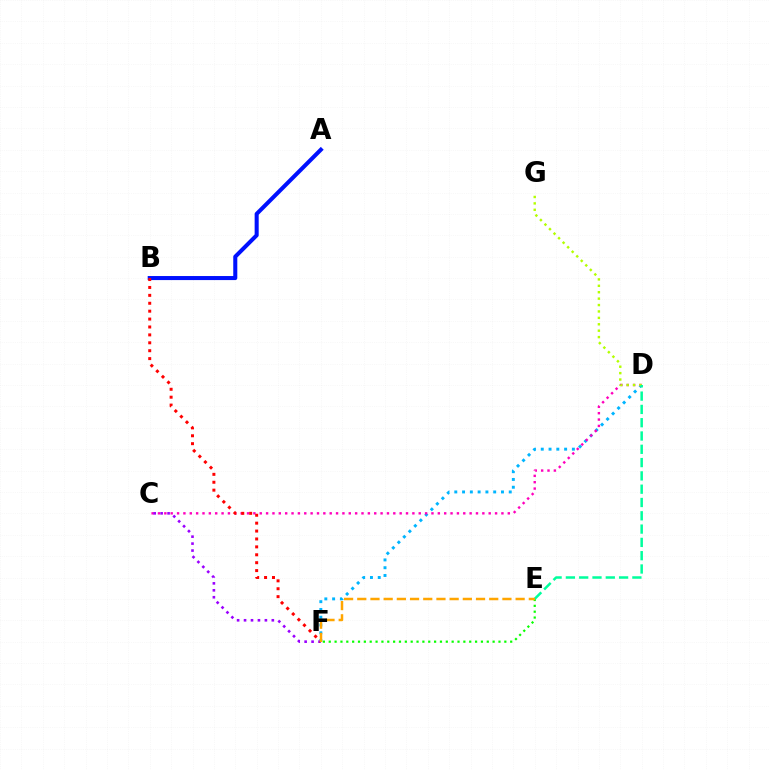{('D', 'F'): [{'color': '#00b5ff', 'line_style': 'dotted', 'thickness': 2.11}], ('C', 'D'): [{'color': '#ff00bd', 'line_style': 'dotted', 'thickness': 1.73}], ('C', 'F'): [{'color': '#9b00ff', 'line_style': 'dotted', 'thickness': 1.89}], ('D', 'G'): [{'color': '#b3ff00', 'line_style': 'dotted', 'thickness': 1.74}], ('E', 'F'): [{'color': '#08ff00', 'line_style': 'dotted', 'thickness': 1.59}, {'color': '#ffa500', 'line_style': 'dashed', 'thickness': 1.79}], ('D', 'E'): [{'color': '#00ff9d', 'line_style': 'dashed', 'thickness': 1.81}], ('A', 'B'): [{'color': '#0010ff', 'line_style': 'solid', 'thickness': 2.91}], ('B', 'F'): [{'color': '#ff0000', 'line_style': 'dotted', 'thickness': 2.15}]}